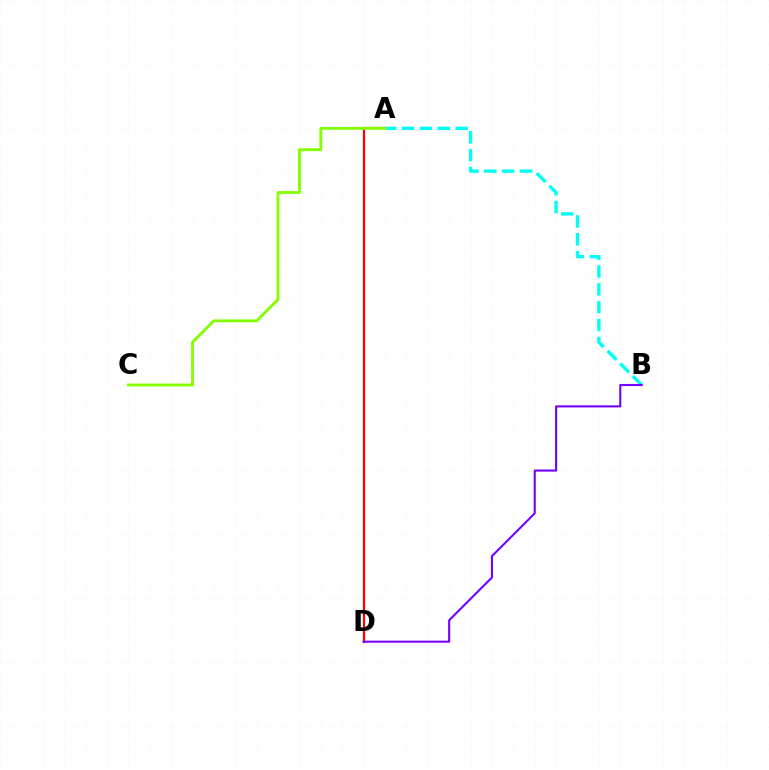{('A', 'B'): [{'color': '#00fff6', 'line_style': 'dashed', 'thickness': 2.43}], ('A', 'D'): [{'color': '#ff0000', 'line_style': 'solid', 'thickness': 1.58}], ('A', 'C'): [{'color': '#84ff00', 'line_style': 'solid', 'thickness': 2.05}], ('B', 'D'): [{'color': '#7200ff', 'line_style': 'solid', 'thickness': 1.5}]}